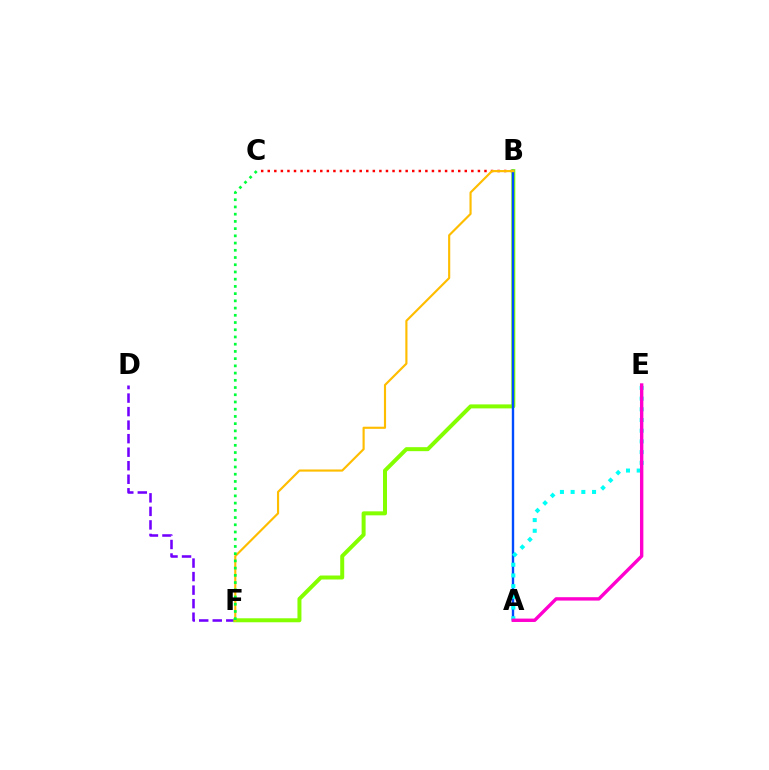{('D', 'F'): [{'color': '#7200ff', 'line_style': 'dashed', 'thickness': 1.84}], ('B', 'C'): [{'color': '#ff0000', 'line_style': 'dotted', 'thickness': 1.78}], ('B', 'F'): [{'color': '#84ff00', 'line_style': 'solid', 'thickness': 2.87}, {'color': '#ffbd00', 'line_style': 'solid', 'thickness': 1.55}], ('A', 'B'): [{'color': '#004bff', 'line_style': 'solid', 'thickness': 1.71}], ('A', 'E'): [{'color': '#00fff6', 'line_style': 'dotted', 'thickness': 2.91}, {'color': '#ff00cf', 'line_style': 'solid', 'thickness': 2.44}], ('C', 'F'): [{'color': '#00ff39', 'line_style': 'dotted', 'thickness': 1.96}]}